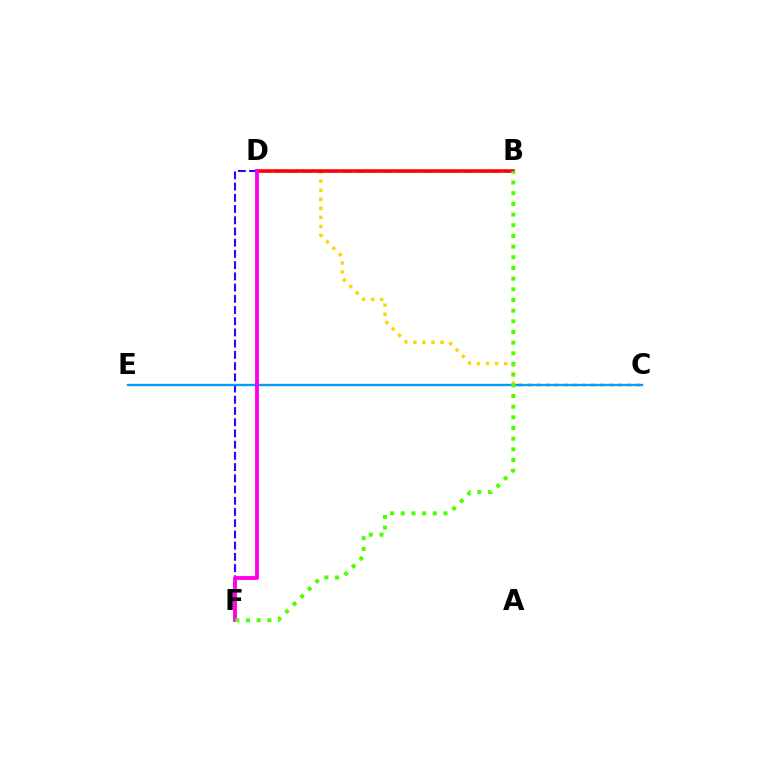{('C', 'D'): [{'color': '#ffd500', 'line_style': 'dotted', 'thickness': 2.46}], ('D', 'F'): [{'color': '#3700ff', 'line_style': 'dashed', 'thickness': 1.52}, {'color': '#ff00ed', 'line_style': 'solid', 'thickness': 2.79}], ('B', 'D'): [{'color': '#00ff86', 'line_style': 'dashed', 'thickness': 1.83}, {'color': '#ff0000', 'line_style': 'solid', 'thickness': 2.56}], ('C', 'E'): [{'color': '#009eff', 'line_style': 'solid', 'thickness': 1.69}], ('B', 'F'): [{'color': '#4fff00', 'line_style': 'dotted', 'thickness': 2.9}]}